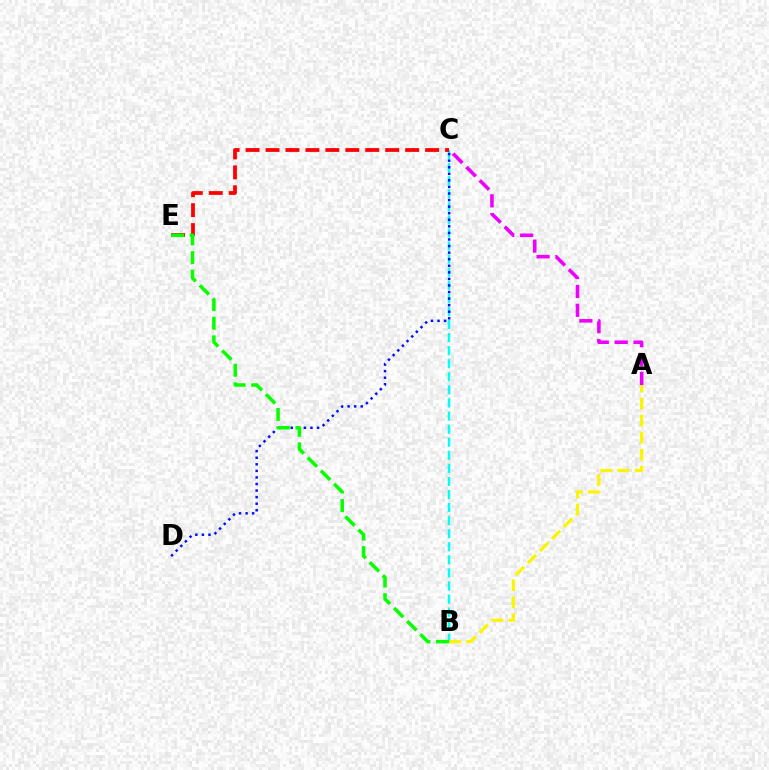{('A', 'C'): [{'color': '#ee00ff', 'line_style': 'dashed', 'thickness': 2.57}], ('B', 'C'): [{'color': '#00fff6', 'line_style': 'dashed', 'thickness': 1.78}], ('C', 'D'): [{'color': '#0010ff', 'line_style': 'dotted', 'thickness': 1.78}], ('C', 'E'): [{'color': '#ff0000', 'line_style': 'dashed', 'thickness': 2.71}], ('A', 'B'): [{'color': '#fcf500', 'line_style': 'dashed', 'thickness': 2.31}], ('B', 'E'): [{'color': '#08ff00', 'line_style': 'dashed', 'thickness': 2.53}]}